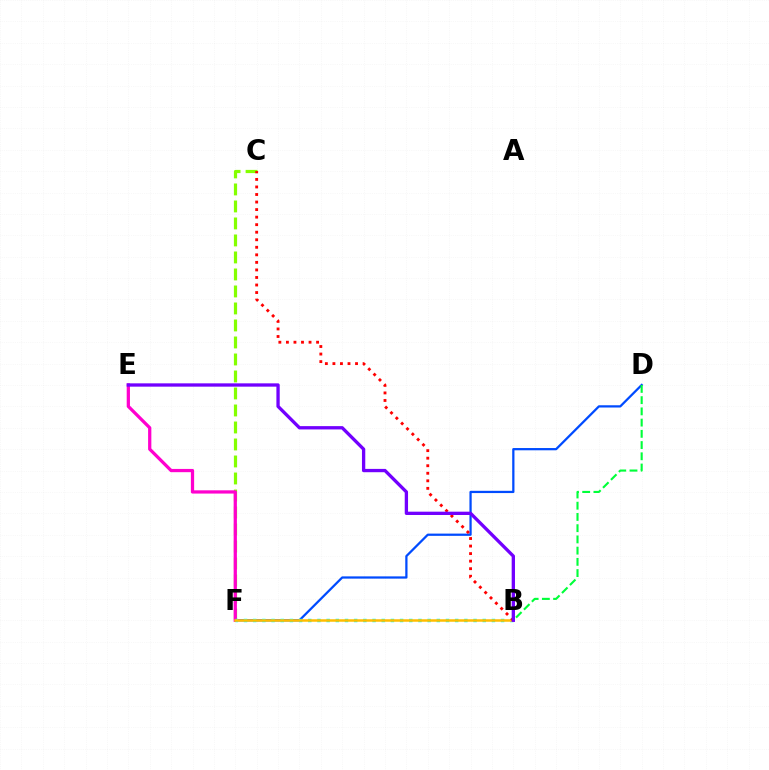{('D', 'F'): [{'color': '#004bff', 'line_style': 'solid', 'thickness': 1.62}], ('C', 'F'): [{'color': '#84ff00', 'line_style': 'dashed', 'thickness': 2.31}], ('B', 'D'): [{'color': '#00ff39', 'line_style': 'dashed', 'thickness': 1.53}], ('E', 'F'): [{'color': '#ff00cf', 'line_style': 'solid', 'thickness': 2.34}], ('B', 'F'): [{'color': '#00fff6', 'line_style': 'dotted', 'thickness': 2.49}, {'color': '#ffbd00', 'line_style': 'solid', 'thickness': 1.81}], ('B', 'C'): [{'color': '#ff0000', 'line_style': 'dotted', 'thickness': 2.05}], ('B', 'E'): [{'color': '#7200ff', 'line_style': 'solid', 'thickness': 2.38}]}